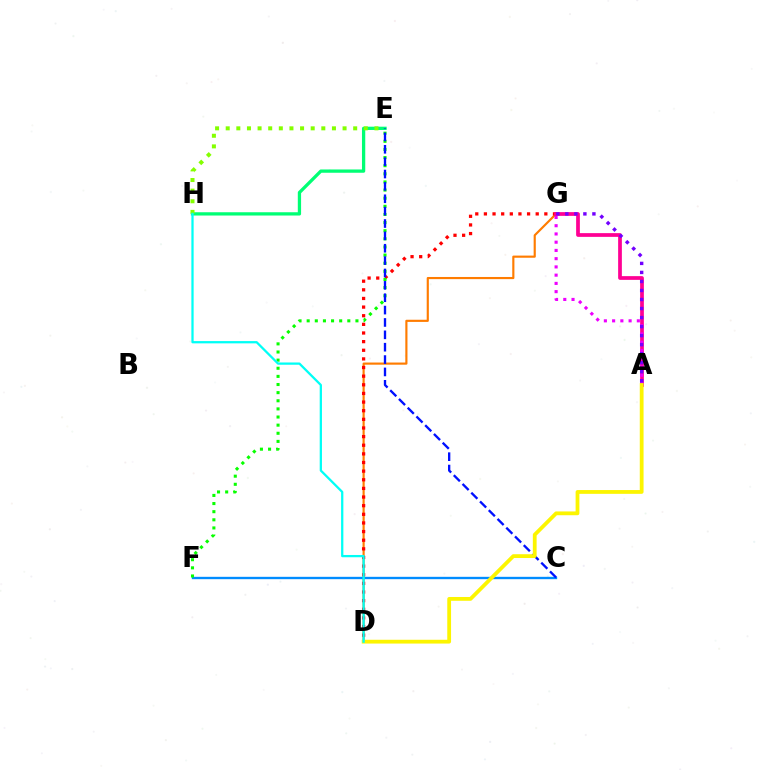{('D', 'G'): [{'color': '#ff7c00', 'line_style': 'solid', 'thickness': 1.55}, {'color': '#ff0000', 'line_style': 'dotted', 'thickness': 2.35}], ('A', 'G'): [{'color': '#ff0094', 'line_style': 'solid', 'thickness': 2.69}, {'color': '#ee00ff', 'line_style': 'dotted', 'thickness': 2.24}, {'color': '#7200ff', 'line_style': 'dotted', 'thickness': 2.45}], ('C', 'F'): [{'color': '#008cff', 'line_style': 'solid', 'thickness': 1.69}], ('E', 'H'): [{'color': '#00ff74', 'line_style': 'solid', 'thickness': 2.37}, {'color': '#84ff00', 'line_style': 'dotted', 'thickness': 2.89}], ('E', 'F'): [{'color': '#08ff00', 'line_style': 'dotted', 'thickness': 2.21}], ('C', 'E'): [{'color': '#0010ff', 'line_style': 'dashed', 'thickness': 1.68}], ('A', 'D'): [{'color': '#fcf500', 'line_style': 'solid', 'thickness': 2.72}], ('D', 'H'): [{'color': '#00fff6', 'line_style': 'solid', 'thickness': 1.63}]}